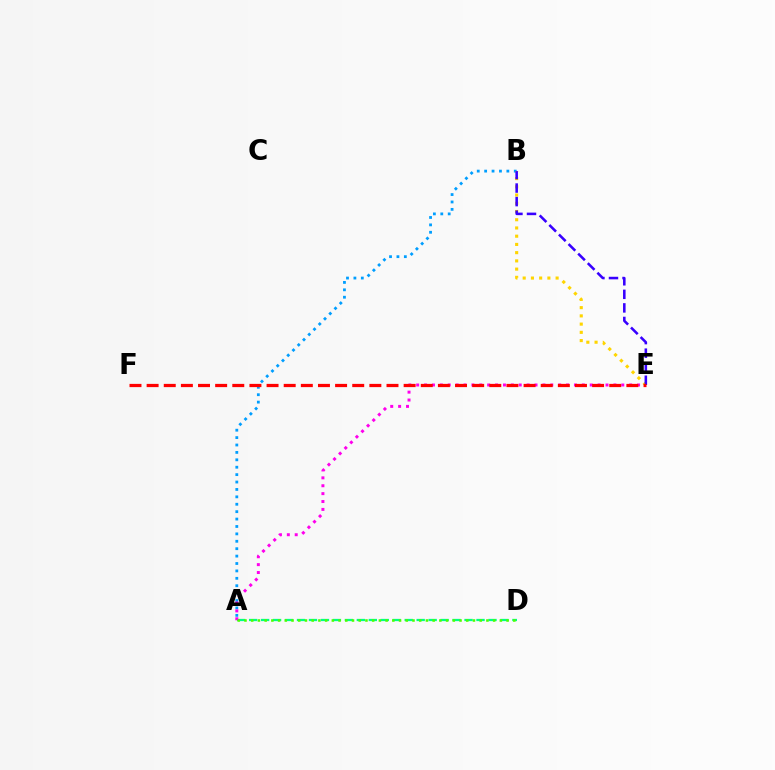{('A', 'B'): [{'color': '#009eff', 'line_style': 'dotted', 'thickness': 2.01}], ('A', 'D'): [{'color': '#00ff86', 'line_style': 'dashed', 'thickness': 1.63}, {'color': '#4fff00', 'line_style': 'dotted', 'thickness': 1.83}], ('A', 'E'): [{'color': '#ff00ed', 'line_style': 'dotted', 'thickness': 2.14}], ('B', 'E'): [{'color': '#ffd500', 'line_style': 'dotted', 'thickness': 2.24}, {'color': '#3700ff', 'line_style': 'dashed', 'thickness': 1.84}], ('E', 'F'): [{'color': '#ff0000', 'line_style': 'dashed', 'thickness': 2.33}]}